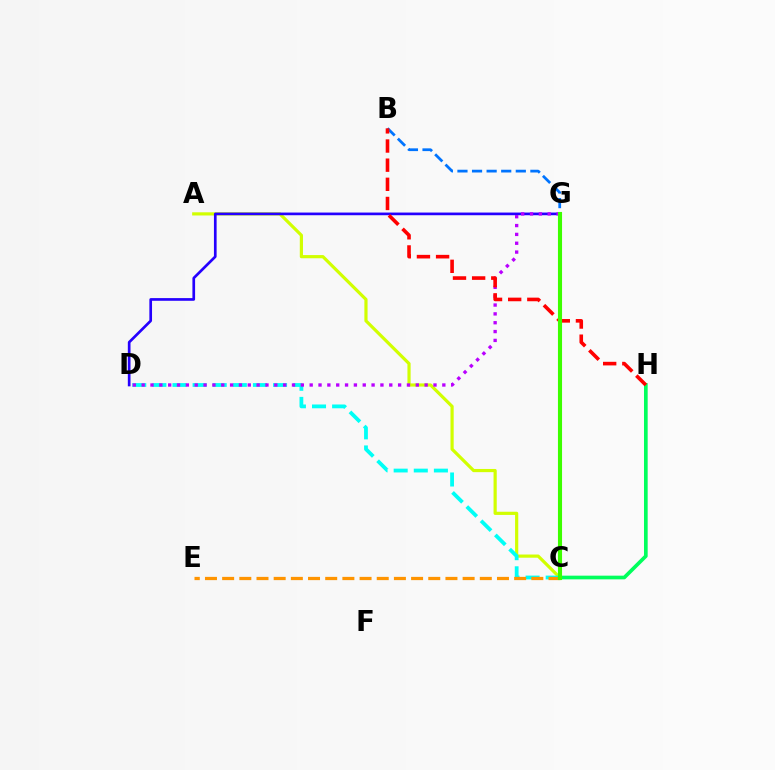{('A', 'C'): [{'color': '#d1ff00', 'line_style': 'solid', 'thickness': 2.29}], ('C', 'D'): [{'color': '#00fff6', 'line_style': 'dashed', 'thickness': 2.73}], ('D', 'G'): [{'color': '#2500ff', 'line_style': 'solid', 'thickness': 1.93}, {'color': '#b900ff', 'line_style': 'dotted', 'thickness': 2.4}], ('C', 'E'): [{'color': '#ff9400', 'line_style': 'dashed', 'thickness': 2.33}], ('C', 'G'): [{'color': '#ff00ac', 'line_style': 'solid', 'thickness': 2.88}, {'color': '#3dff00', 'line_style': 'solid', 'thickness': 2.95}], ('C', 'H'): [{'color': '#00ff5c', 'line_style': 'solid', 'thickness': 2.65}], ('B', 'G'): [{'color': '#0074ff', 'line_style': 'dashed', 'thickness': 1.98}], ('B', 'H'): [{'color': '#ff0000', 'line_style': 'dashed', 'thickness': 2.6}]}